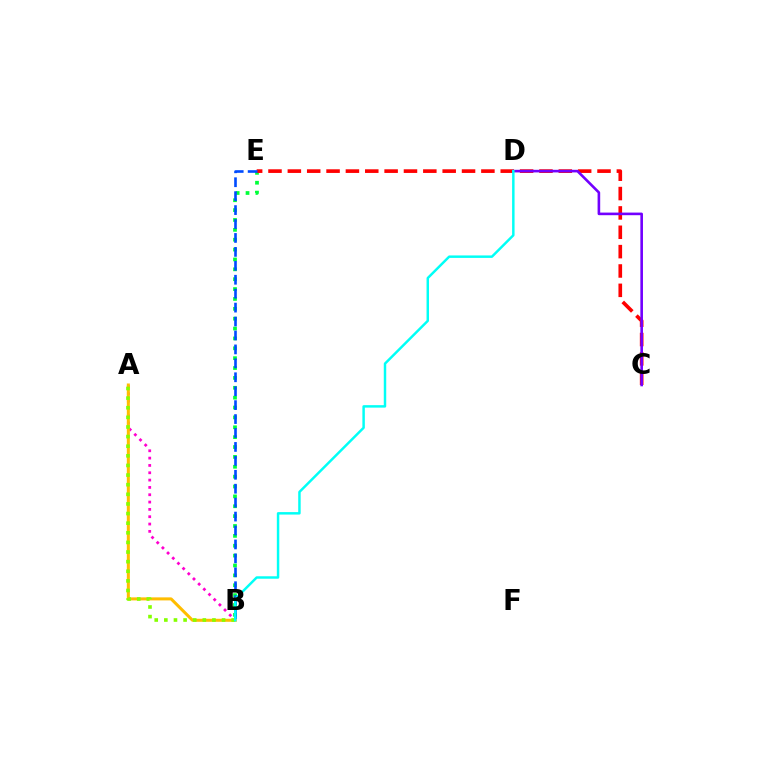{('A', 'B'): [{'color': '#ff00cf', 'line_style': 'dotted', 'thickness': 1.99}, {'color': '#ffbd00', 'line_style': 'solid', 'thickness': 2.18}, {'color': '#84ff00', 'line_style': 'dotted', 'thickness': 2.61}], ('B', 'E'): [{'color': '#00ff39', 'line_style': 'dotted', 'thickness': 2.68}, {'color': '#004bff', 'line_style': 'dashed', 'thickness': 1.89}], ('C', 'E'): [{'color': '#ff0000', 'line_style': 'dashed', 'thickness': 2.63}], ('C', 'D'): [{'color': '#7200ff', 'line_style': 'solid', 'thickness': 1.88}], ('B', 'D'): [{'color': '#00fff6', 'line_style': 'solid', 'thickness': 1.77}]}